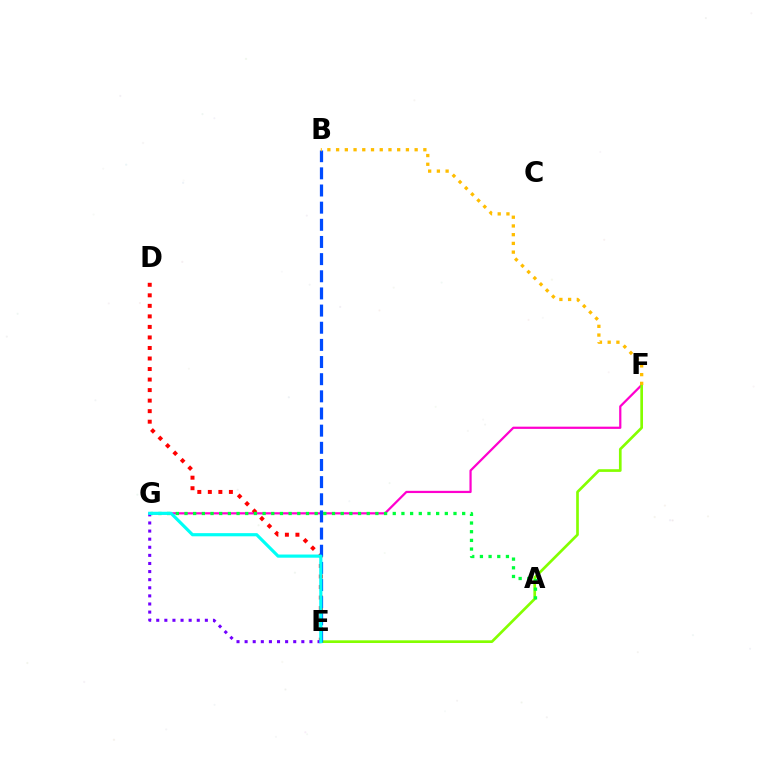{('F', 'G'): [{'color': '#ff00cf', 'line_style': 'solid', 'thickness': 1.6}], ('D', 'E'): [{'color': '#ff0000', 'line_style': 'dotted', 'thickness': 2.86}], ('E', 'F'): [{'color': '#84ff00', 'line_style': 'solid', 'thickness': 1.93}], ('B', 'E'): [{'color': '#004bff', 'line_style': 'dashed', 'thickness': 2.33}], ('B', 'F'): [{'color': '#ffbd00', 'line_style': 'dotted', 'thickness': 2.37}], ('A', 'G'): [{'color': '#00ff39', 'line_style': 'dotted', 'thickness': 2.36}], ('E', 'G'): [{'color': '#7200ff', 'line_style': 'dotted', 'thickness': 2.2}, {'color': '#00fff6', 'line_style': 'solid', 'thickness': 2.28}]}